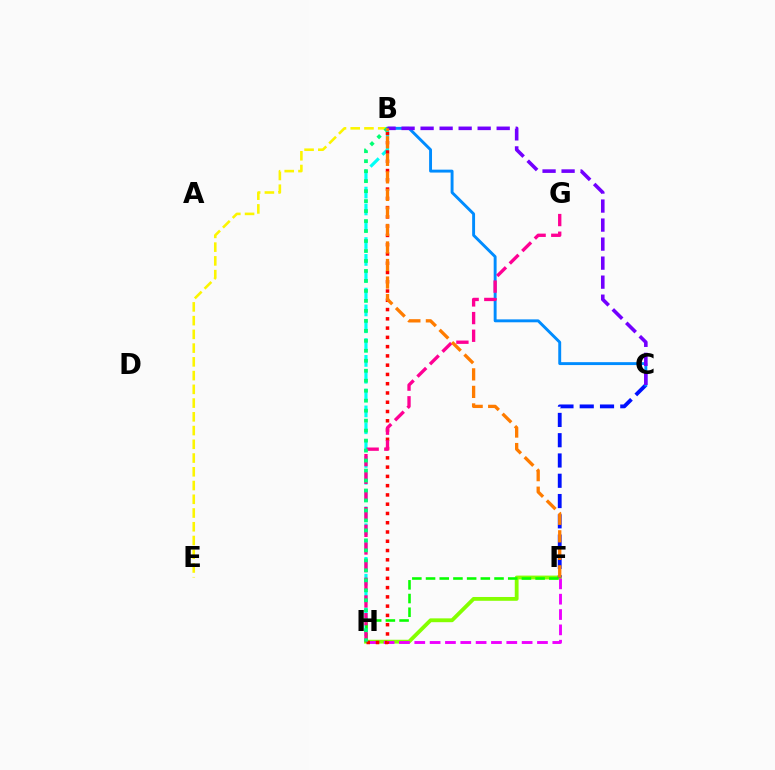{('B', 'H'): [{'color': '#00fff6', 'line_style': 'dashed', 'thickness': 2.29}, {'color': '#ff0000', 'line_style': 'dotted', 'thickness': 2.52}, {'color': '#00ff74', 'line_style': 'dotted', 'thickness': 2.71}], ('F', 'H'): [{'color': '#84ff00', 'line_style': 'solid', 'thickness': 2.75}, {'color': '#08ff00', 'line_style': 'dashed', 'thickness': 1.86}, {'color': '#ee00ff', 'line_style': 'dashed', 'thickness': 2.08}], ('B', 'E'): [{'color': '#fcf500', 'line_style': 'dashed', 'thickness': 1.87}], ('C', 'F'): [{'color': '#0010ff', 'line_style': 'dashed', 'thickness': 2.75}], ('B', 'C'): [{'color': '#008cff', 'line_style': 'solid', 'thickness': 2.1}, {'color': '#7200ff', 'line_style': 'dashed', 'thickness': 2.58}], ('G', 'H'): [{'color': '#ff0094', 'line_style': 'dashed', 'thickness': 2.4}], ('B', 'F'): [{'color': '#ff7c00', 'line_style': 'dashed', 'thickness': 2.38}]}